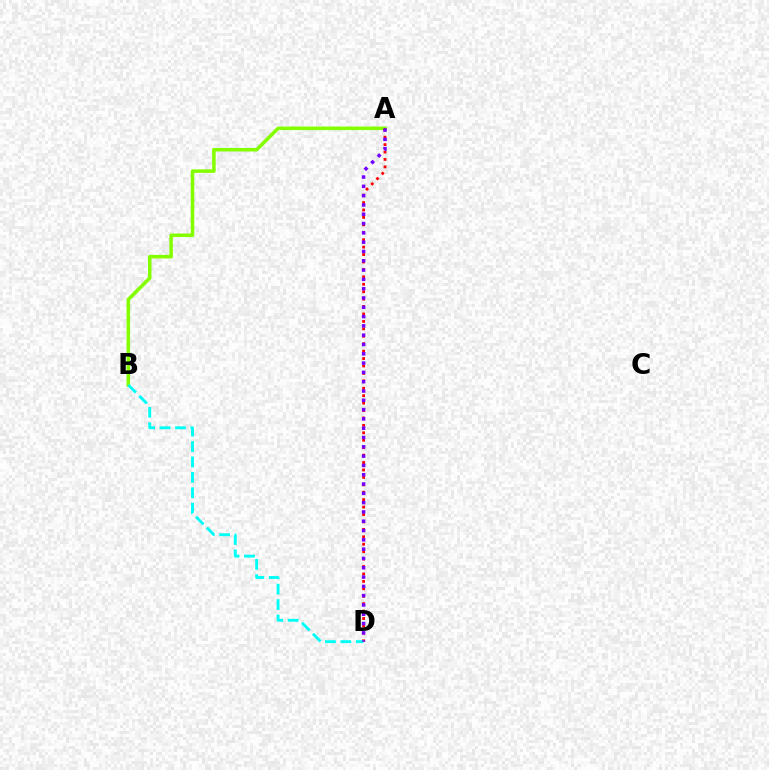{('A', 'B'): [{'color': '#84ff00', 'line_style': 'solid', 'thickness': 2.54}], ('A', 'D'): [{'color': '#ff0000', 'line_style': 'dotted', 'thickness': 2.02}, {'color': '#7200ff', 'line_style': 'dotted', 'thickness': 2.53}], ('B', 'D'): [{'color': '#00fff6', 'line_style': 'dashed', 'thickness': 2.09}]}